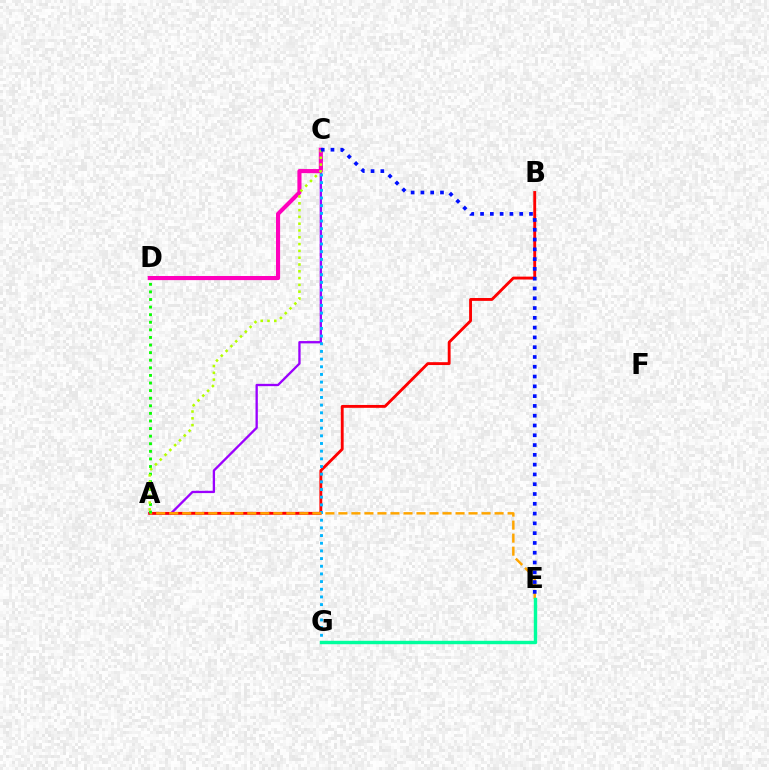{('A', 'C'): [{'color': '#9b00ff', 'line_style': 'solid', 'thickness': 1.67}, {'color': '#b3ff00', 'line_style': 'dotted', 'thickness': 1.85}], ('A', 'B'): [{'color': '#ff0000', 'line_style': 'solid', 'thickness': 2.06}], ('C', 'G'): [{'color': '#00b5ff', 'line_style': 'dotted', 'thickness': 2.08}], ('C', 'D'): [{'color': '#ff00bd', 'line_style': 'solid', 'thickness': 2.96}], ('A', 'E'): [{'color': '#ffa500', 'line_style': 'dashed', 'thickness': 1.77}], ('A', 'D'): [{'color': '#08ff00', 'line_style': 'dotted', 'thickness': 2.06}], ('C', 'E'): [{'color': '#0010ff', 'line_style': 'dotted', 'thickness': 2.66}], ('E', 'G'): [{'color': '#00ff9d', 'line_style': 'solid', 'thickness': 2.46}]}